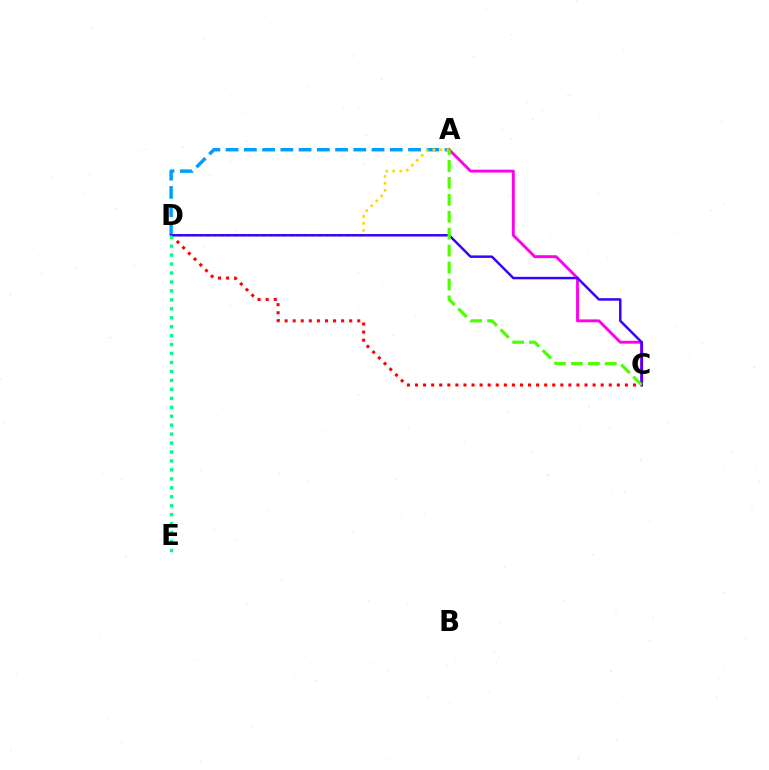{('A', 'D'): [{'color': '#009eff', 'line_style': 'dashed', 'thickness': 2.48}, {'color': '#ffd500', 'line_style': 'dotted', 'thickness': 1.9}], ('A', 'C'): [{'color': '#ff00ed', 'line_style': 'solid', 'thickness': 2.08}, {'color': '#4fff00', 'line_style': 'dashed', 'thickness': 2.3}], ('C', 'D'): [{'color': '#ff0000', 'line_style': 'dotted', 'thickness': 2.19}, {'color': '#3700ff', 'line_style': 'solid', 'thickness': 1.78}], ('D', 'E'): [{'color': '#00ff86', 'line_style': 'dotted', 'thickness': 2.43}]}